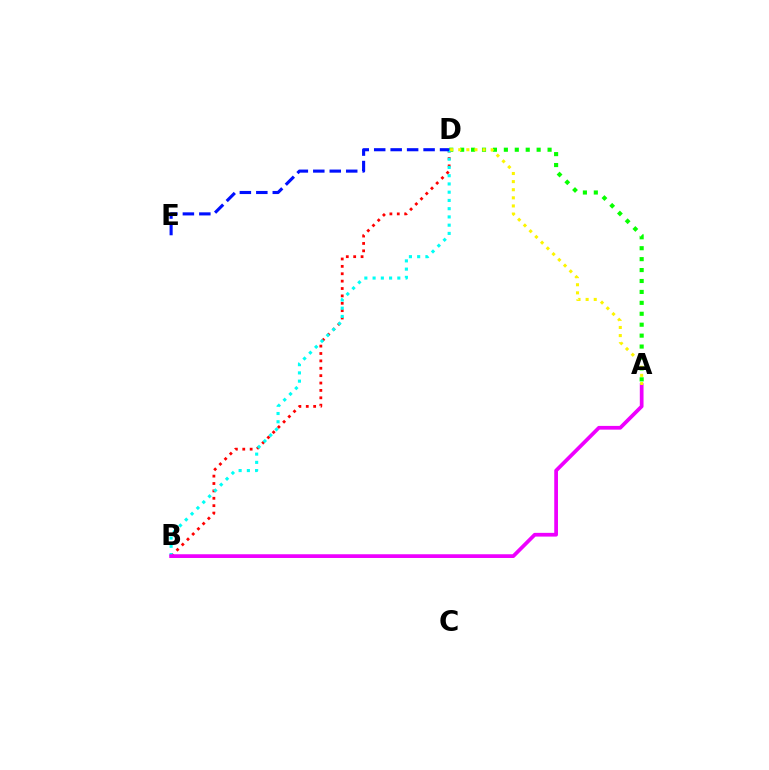{('A', 'D'): [{'color': '#08ff00', 'line_style': 'dotted', 'thickness': 2.97}, {'color': '#fcf500', 'line_style': 'dotted', 'thickness': 2.2}], ('B', 'D'): [{'color': '#ff0000', 'line_style': 'dotted', 'thickness': 2.01}, {'color': '#00fff6', 'line_style': 'dotted', 'thickness': 2.24}], ('A', 'B'): [{'color': '#ee00ff', 'line_style': 'solid', 'thickness': 2.69}], ('D', 'E'): [{'color': '#0010ff', 'line_style': 'dashed', 'thickness': 2.24}]}